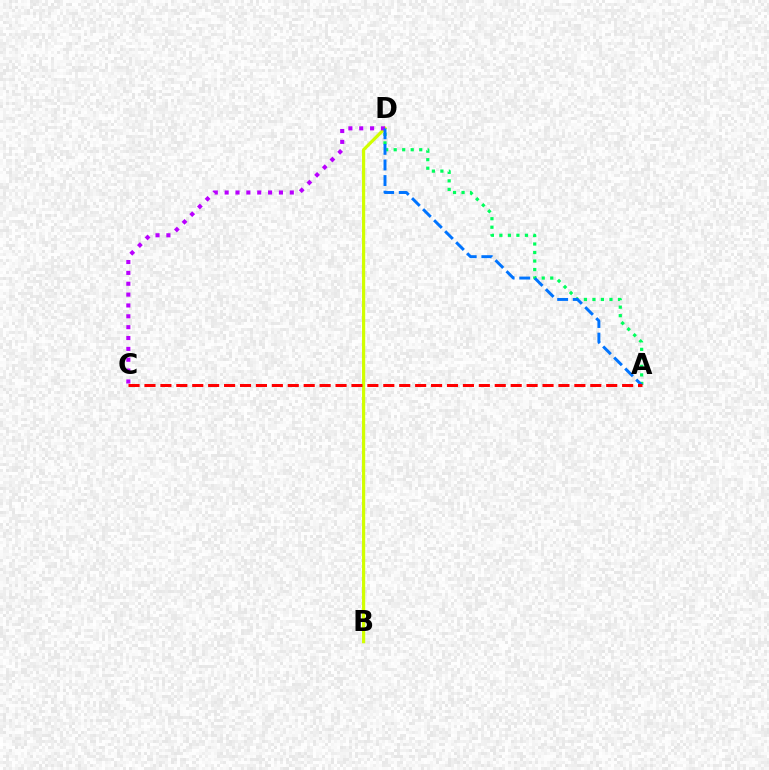{('B', 'D'): [{'color': '#d1ff00', 'line_style': 'solid', 'thickness': 2.29}], ('C', 'D'): [{'color': '#b900ff', 'line_style': 'dotted', 'thickness': 2.95}], ('A', 'D'): [{'color': '#00ff5c', 'line_style': 'dotted', 'thickness': 2.31}, {'color': '#0074ff', 'line_style': 'dashed', 'thickness': 2.12}], ('A', 'C'): [{'color': '#ff0000', 'line_style': 'dashed', 'thickness': 2.16}]}